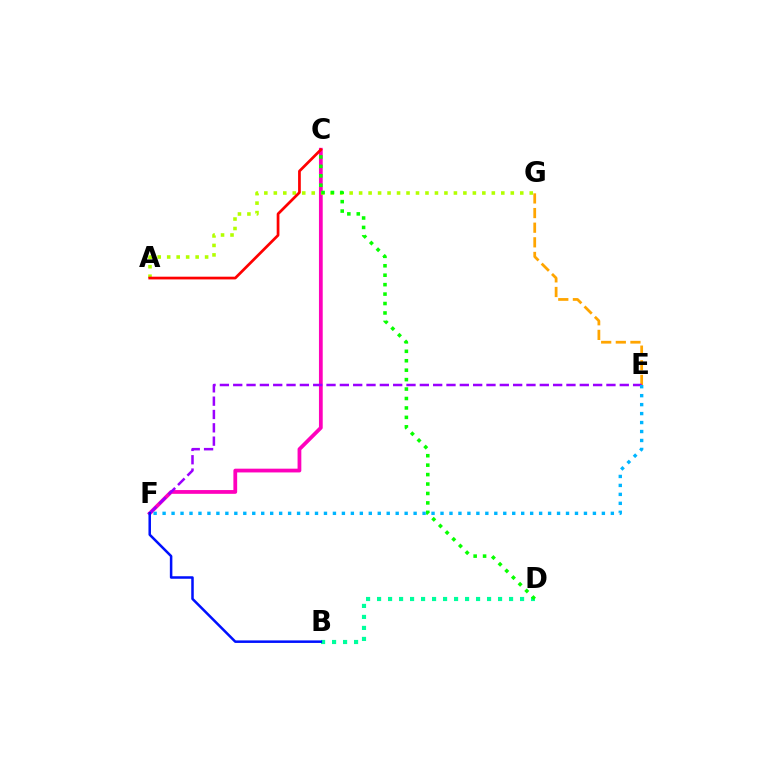{('E', 'G'): [{'color': '#ffa500', 'line_style': 'dashed', 'thickness': 1.99}], ('C', 'F'): [{'color': '#ff00bd', 'line_style': 'solid', 'thickness': 2.71}], ('E', 'F'): [{'color': '#9b00ff', 'line_style': 'dashed', 'thickness': 1.81}, {'color': '#00b5ff', 'line_style': 'dotted', 'thickness': 2.44}], ('A', 'G'): [{'color': '#b3ff00', 'line_style': 'dotted', 'thickness': 2.58}], ('B', 'D'): [{'color': '#00ff9d', 'line_style': 'dotted', 'thickness': 2.99}], ('B', 'F'): [{'color': '#0010ff', 'line_style': 'solid', 'thickness': 1.81}], ('C', 'D'): [{'color': '#08ff00', 'line_style': 'dotted', 'thickness': 2.56}], ('A', 'C'): [{'color': '#ff0000', 'line_style': 'solid', 'thickness': 1.96}]}